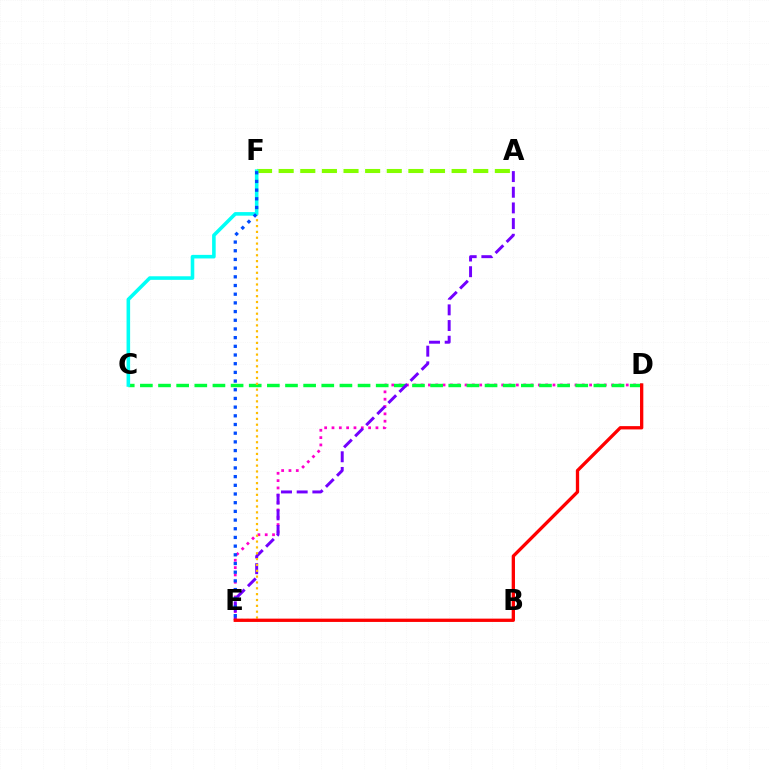{('A', 'F'): [{'color': '#84ff00', 'line_style': 'dashed', 'thickness': 2.94}], ('D', 'E'): [{'color': '#ff00cf', 'line_style': 'dotted', 'thickness': 1.99}, {'color': '#ff0000', 'line_style': 'solid', 'thickness': 2.38}], ('C', 'D'): [{'color': '#00ff39', 'line_style': 'dashed', 'thickness': 2.46}], ('A', 'E'): [{'color': '#7200ff', 'line_style': 'dashed', 'thickness': 2.13}], ('E', 'F'): [{'color': '#ffbd00', 'line_style': 'dotted', 'thickness': 1.59}, {'color': '#004bff', 'line_style': 'dotted', 'thickness': 2.36}], ('C', 'F'): [{'color': '#00fff6', 'line_style': 'solid', 'thickness': 2.57}]}